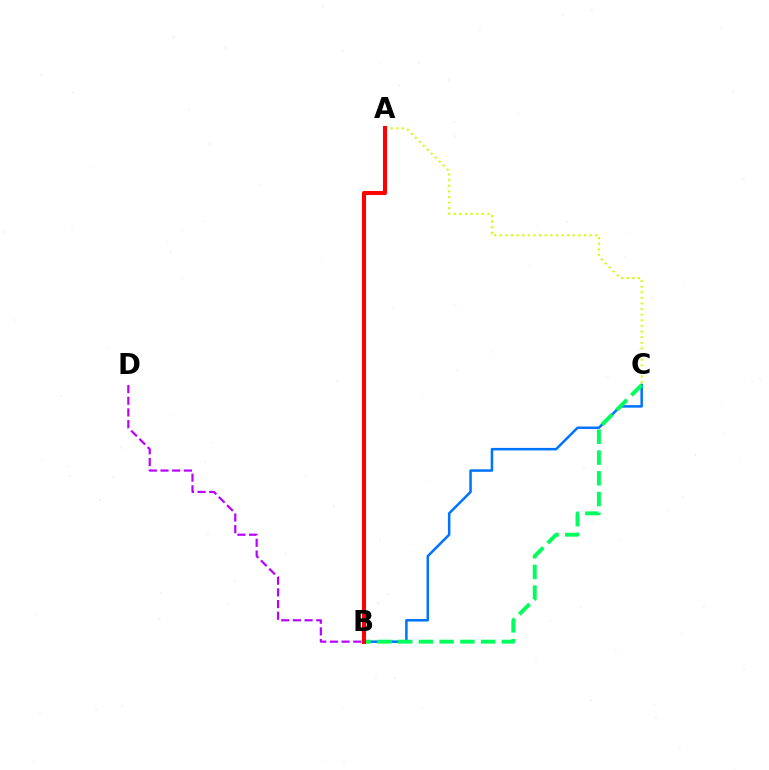{('B', 'C'): [{'color': '#0074ff', 'line_style': 'solid', 'thickness': 1.81}, {'color': '#00ff5c', 'line_style': 'dashed', 'thickness': 2.82}], ('B', 'D'): [{'color': '#b900ff', 'line_style': 'dashed', 'thickness': 1.59}], ('A', 'C'): [{'color': '#d1ff00', 'line_style': 'dotted', 'thickness': 1.53}], ('A', 'B'): [{'color': '#ff0000', 'line_style': 'solid', 'thickness': 2.93}]}